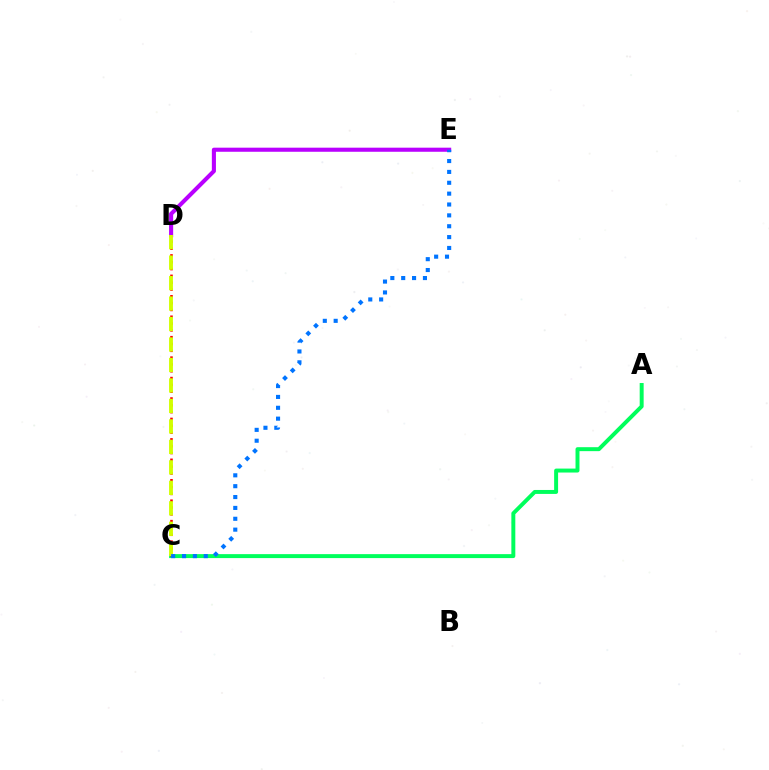{('D', 'E'): [{'color': '#b900ff', 'line_style': 'solid', 'thickness': 2.94}], ('A', 'C'): [{'color': '#00ff5c', 'line_style': 'solid', 'thickness': 2.85}], ('C', 'D'): [{'color': '#ff0000', 'line_style': 'dotted', 'thickness': 1.85}, {'color': '#d1ff00', 'line_style': 'dashed', 'thickness': 2.78}], ('C', 'E'): [{'color': '#0074ff', 'line_style': 'dotted', 'thickness': 2.95}]}